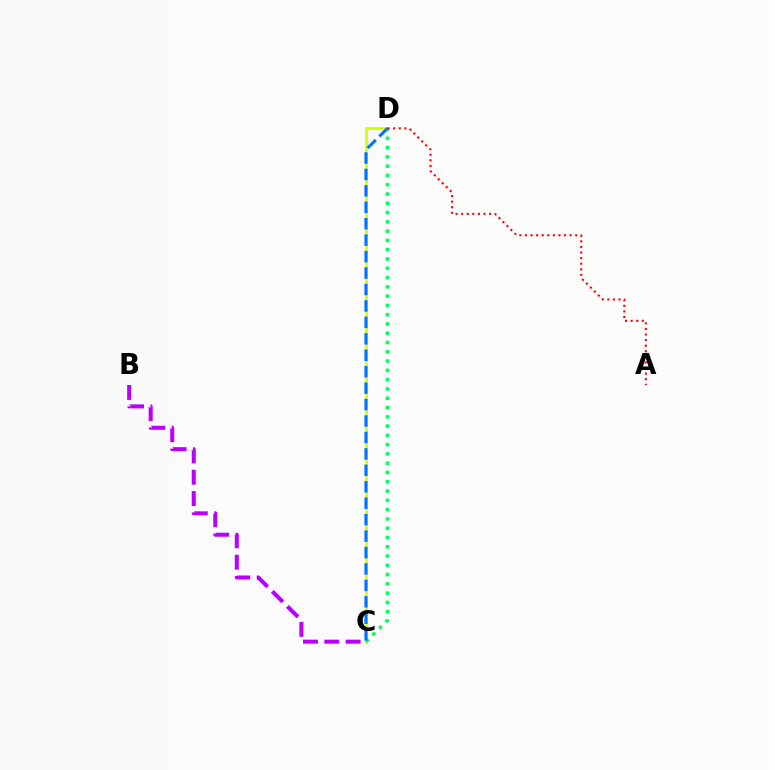{('C', 'D'): [{'color': '#d1ff00', 'line_style': 'solid', 'thickness': 1.99}, {'color': '#00ff5c', 'line_style': 'dotted', 'thickness': 2.52}, {'color': '#0074ff', 'line_style': 'dashed', 'thickness': 2.23}], ('B', 'C'): [{'color': '#b900ff', 'line_style': 'dashed', 'thickness': 2.9}], ('A', 'D'): [{'color': '#ff0000', 'line_style': 'dotted', 'thickness': 1.52}]}